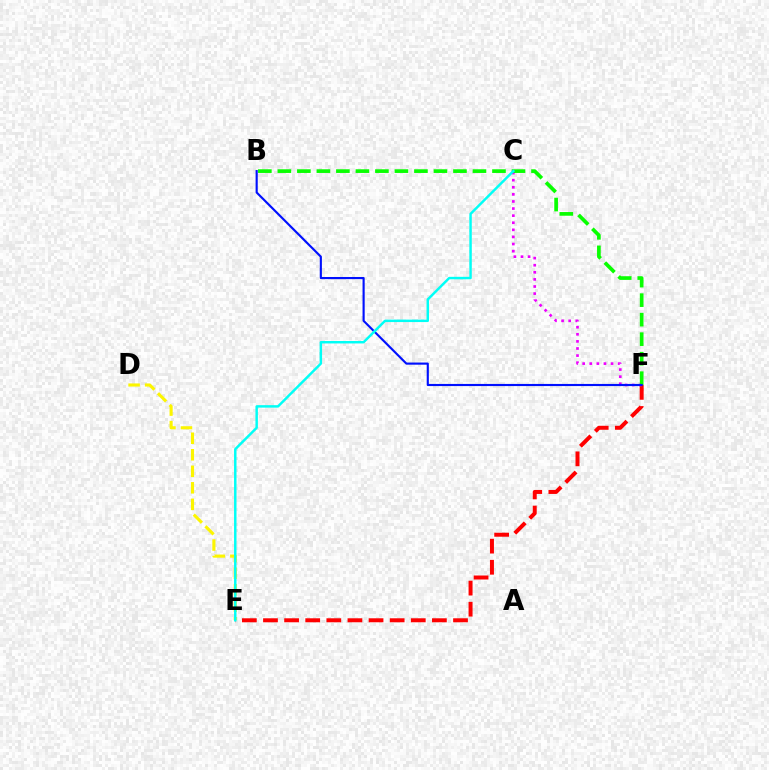{('E', 'F'): [{'color': '#ff0000', 'line_style': 'dashed', 'thickness': 2.87}], ('D', 'E'): [{'color': '#fcf500', 'line_style': 'dashed', 'thickness': 2.24}], ('C', 'F'): [{'color': '#ee00ff', 'line_style': 'dotted', 'thickness': 1.93}], ('B', 'F'): [{'color': '#08ff00', 'line_style': 'dashed', 'thickness': 2.65}, {'color': '#0010ff', 'line_style': 'solid', 'thickness': 1.54}], ('C', 'E'): [{'color': '#00fff6', 'line_style': 'solid', 'thickness': 1.77}]}